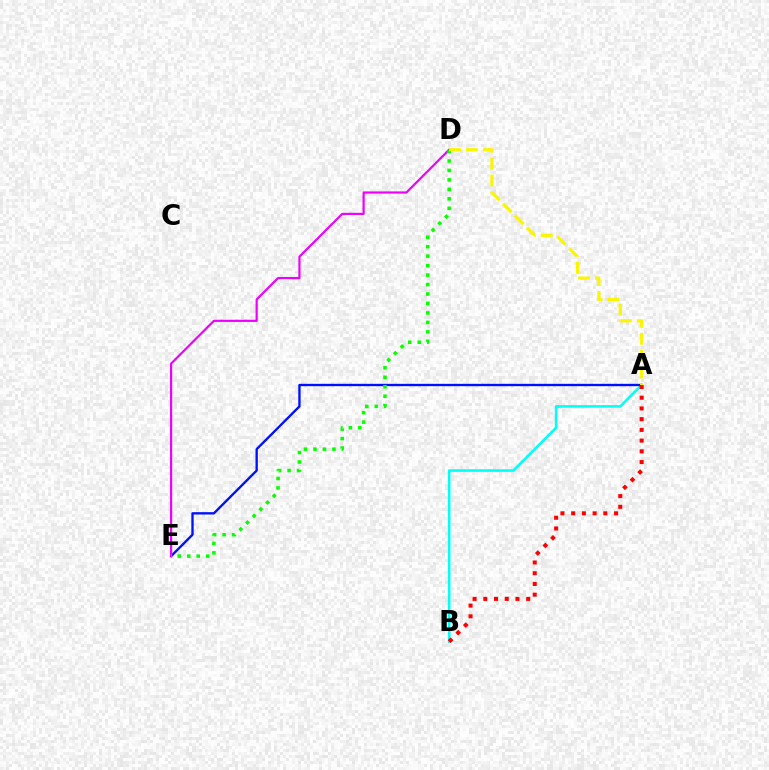{('A', 'B'): [{'color': '#00fff6', 'line_style': 'solid', 'thickness': 1.84}, {'color': '#ff0000', 'line_style': 'dotted', 'thickness': 2.91}], ('A', 'E'): [{'color': '#0010ff', 'line_style': 'solid', 'thickness': 1.69}], ('D', 'E'): [{'color': '#ee00ff', 'line_style': 'solid', 'thickness': 1.57}, {'color': '#08ff00', 'line_style': 'dotted', 'thickness': 2.57}], ('A', 'D'): [{'color': '#fcf500', 'line_style': 'dashed', 'thickness': 2.3}]}